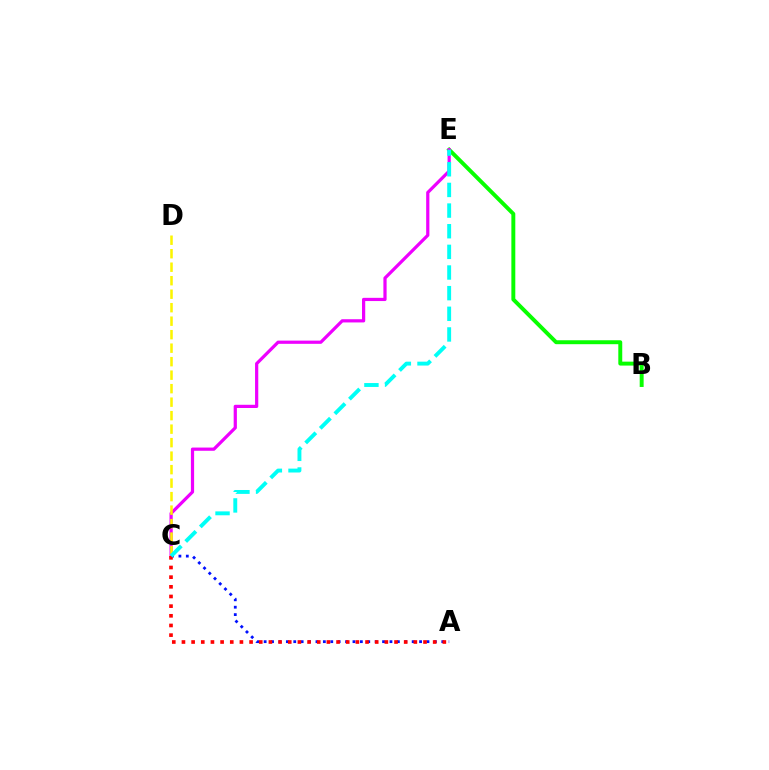{('B', 'E'): [{'color': '#08ff00', 'line_style': 'solid', 'thickness': 2.83}], ('A', 'C'): [{'color': '#0010ff', 'line_style': 'dotted', 'thickness': 2.01}, {'color': '#ff0000', 'line_style': 'dotted', 'thickness': 2.63}], ('C', 'E'): [{'color': '#ee00ff', 'line_style': 'solid', 'thickness': 2.32}, {'color': '#00fff6', 'line_style': 'dashed', 'thickness': 2.8}], ('C', 'D'): [{'color': '#fcf500', 'line_style': 'dashed', 'thickness': 1.83}]}